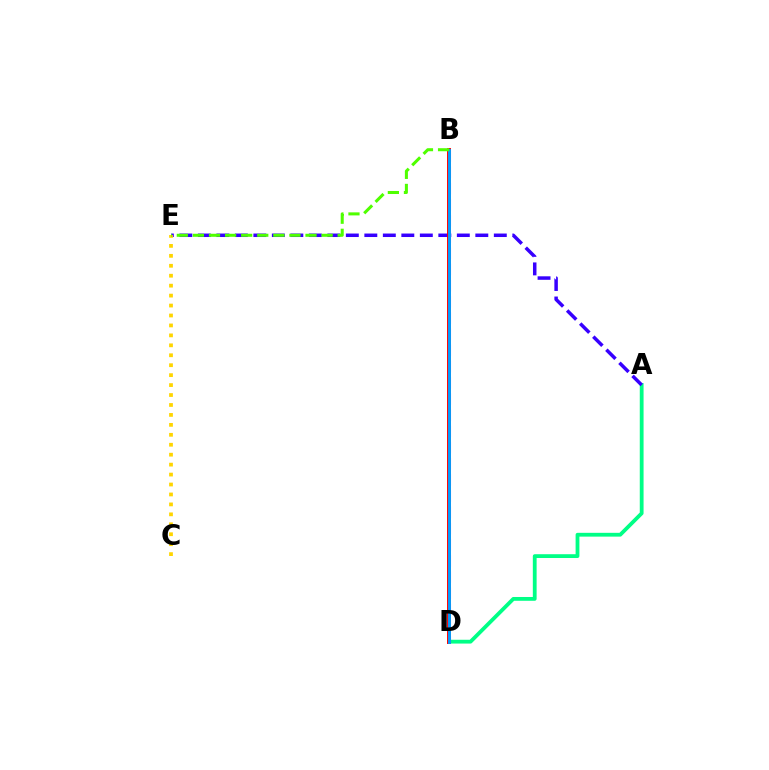{('A', 'D'): [{'color': '#00ff86', 'line_style': 'solid', 'thickness': 2.74}], ('A', 'E'): [{'color': '#3700ff', 'line_style': 'dashed', 'thickness': 2.51}], ('B', 'D'): [{'color': '#ff00ed', 'line_style': 'dashed', 'thickness': 2.2}, {'color': '#ff0000', 'line_style': 'solid', 'thickness': 2.83}, {'color': '#009eff', 'line_style': 'solid', 'thickness': 2.09}], ('C', 'E'): [{'color': '#ffd500', 'line_style': 'dotted', 'thickness': 2.7}], ('B', 'E'): [{'color': '#4fff00', 'line_style': 'dashed', 'thickness': 2.19}]}